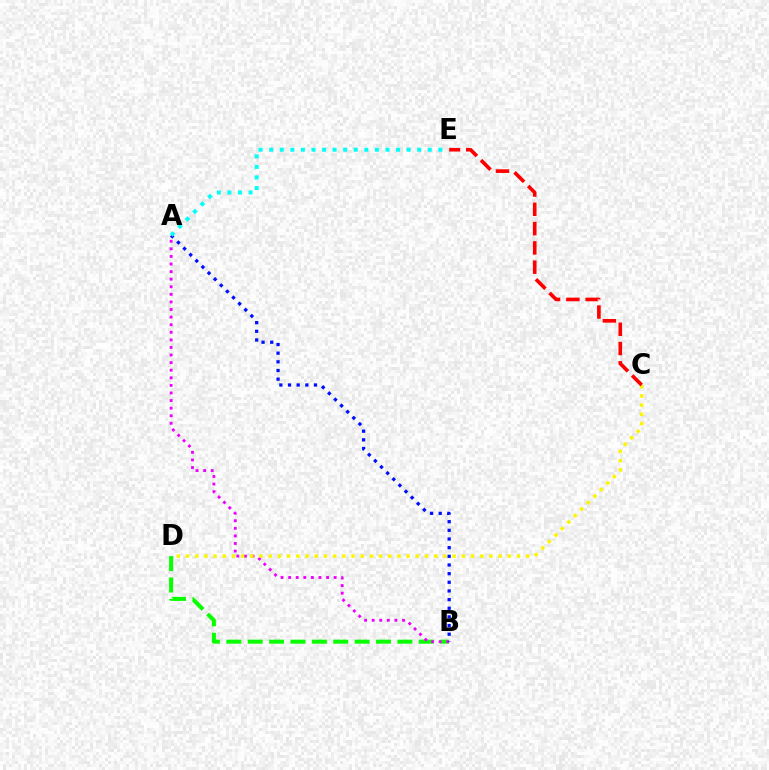{('B', 'D'): [{'color': '#08ff00', 'line_style': 'dashed', 'thickness': 2.9}], ('A', 'B'): [{'color': '#ee00ff', 'line_style': 'dotted', 'thickness': 2.06}, {'color': '#0010ff', 'line_style': 'dotted', 'thickness': 2.35}], ('C', 'D'): [{'color': '#fcf500', 'line_style': 'dotted', 'thickness': 2.5}], ('A', 'E'): [{'color': '#00fff6', 'line_style': 'dotted', 'thickness': 2.87}], ('C', 'E'): [{'color': '#ff0000', 'line_style': 'dashed', 'thickness': 2.62}]}